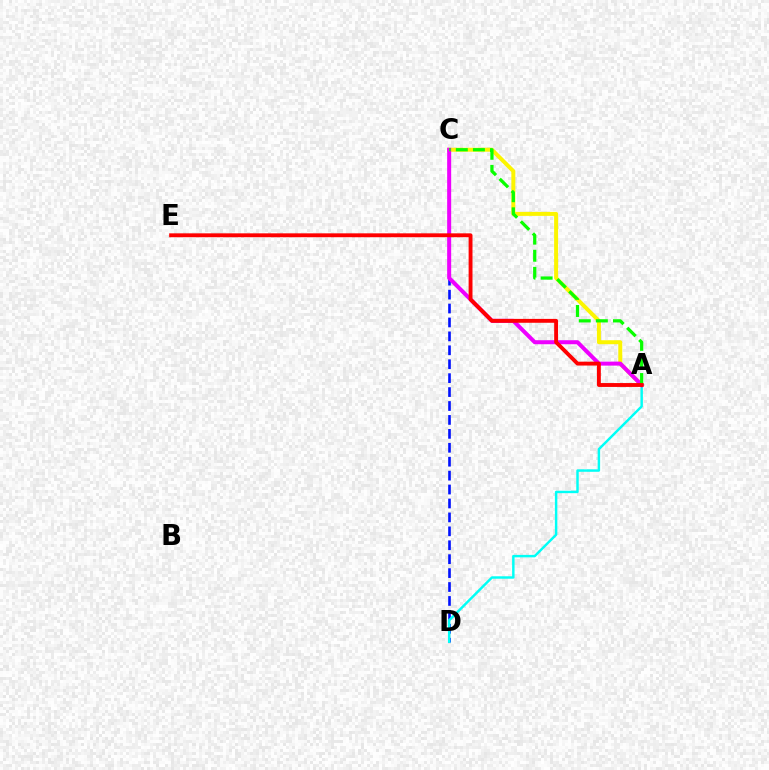{('A', 'C'): [{'color': '#fcf500', 'line_style': 'solid', 'thickness': 2.87}, {'color': '#ee00ff', 'line_style': 'solid', 'thickness': 2.89}, {'color': '#08ff00', 'line_style': 'dashed', 'thickness': 2.32}], ('C', 'D'): [{'color': '#0010ff', 'line_style': 'dashed', 'thickness': 1.89}], ('A', 'D'): [{'color': '#00fff6', 'line_style': 'solid', 'thickness': 1.76}], ('A', 'E'): [{'color': '#ff0000', 'line_style': 'solid', 'thickness': 2.79}]}